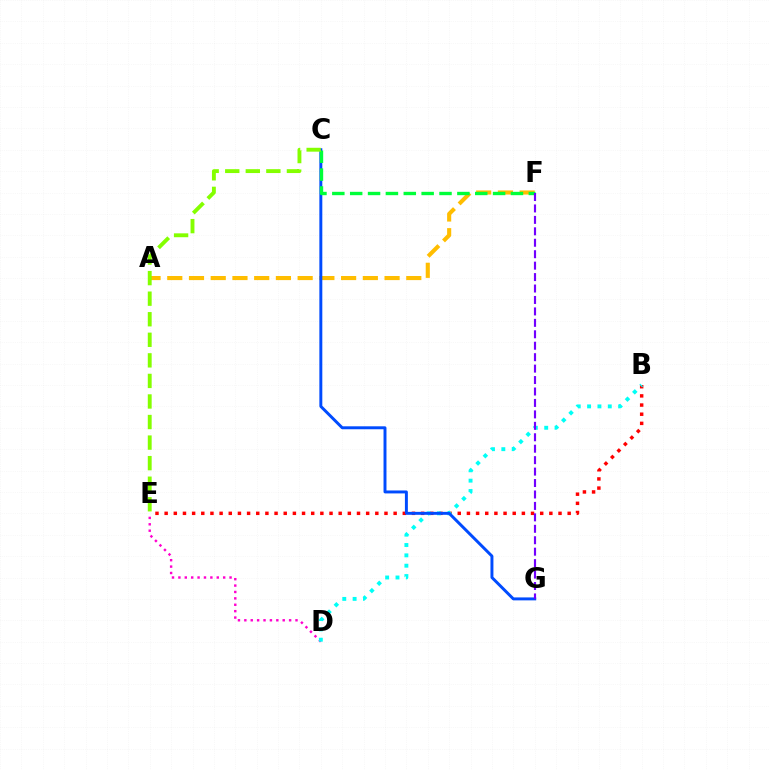{('A', 'F'): [{'color': '#ffbd00', 'line_style': 'dashed', 'thickness': 2.95}], ('D', 'E'): [{'color': '#ff00cf', 'line_style': 'dotted', 'thickness': 1.74}], ('B', 'E'): [{'color': '#ff0000', 'line_style': 'dotted', 'thickness': 2.49}], ('B', 'D'): [{'color': '#00fff6', 'line_style': 'dotted', 'thickness': 2.81}], ('C', 'G'): [{'color': '#004bff', 'line_style': 'solid', 'thickness': 2.12}], ('C', 'F'): [{'color': '#00ff39', 'line_style': 'dashed', 'thickness': 2.43}], ('C', 'E'): [{'color': '#84ff00', 'line_style': 'dashed', 'thickness': 2.79}], ('F', 'G'): [{'color': '#7200ff', 'line_style': 'dashed', 'thickness': 1.55}]}